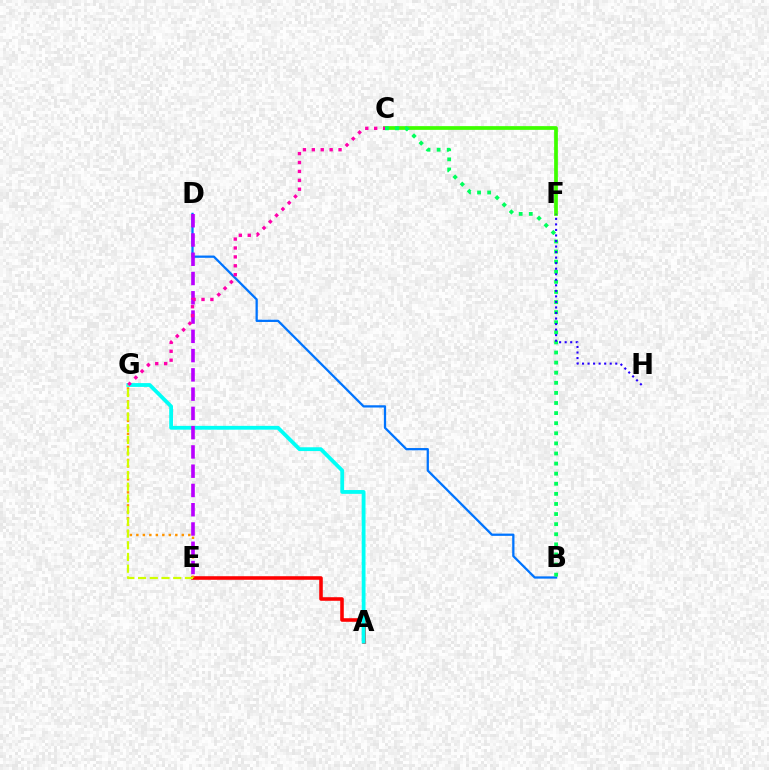{('C', 'F'): [{'color': '#3dff00', 'line_style': 'solid', 'thickness': 2.68}], ('A', 'E'): [{'color': '#ff0000', 'line_style': 'solid', 'thickness': 2.57}], ('B', 'D'): [{'color': '#0074ff', 'line_style': 'solid', 'thickness': 1.63}], ('A', 'G'): [{'color': '#00fff6', 'line_style': 'solid', 'thickness': 2.74}], ('E', 'G'): [{'color': '#ff9400', 'line_style': 'dotted', 'thickness': 1.76}, {'color': '#d1ff00', 'line_style': 'dashed', 'thickness': 1.59}], ('B', 'C'): [{'color': '#00ff5c', 'line_style': 'dotted', 'thickness': 2.74}], ('F', 'H'): [{'color': '#2500ff', 'line_style': 'dotted', 'thickness': 1.5}], ('D', 'E'): [{'color': '#b900ff', 'line_style': 'dashed', 'thickness': 2.62}], ('C', 'G'): [{'color': '#ff00ac', 'line_style': 'dotted', 'thickness': 2.42}]}